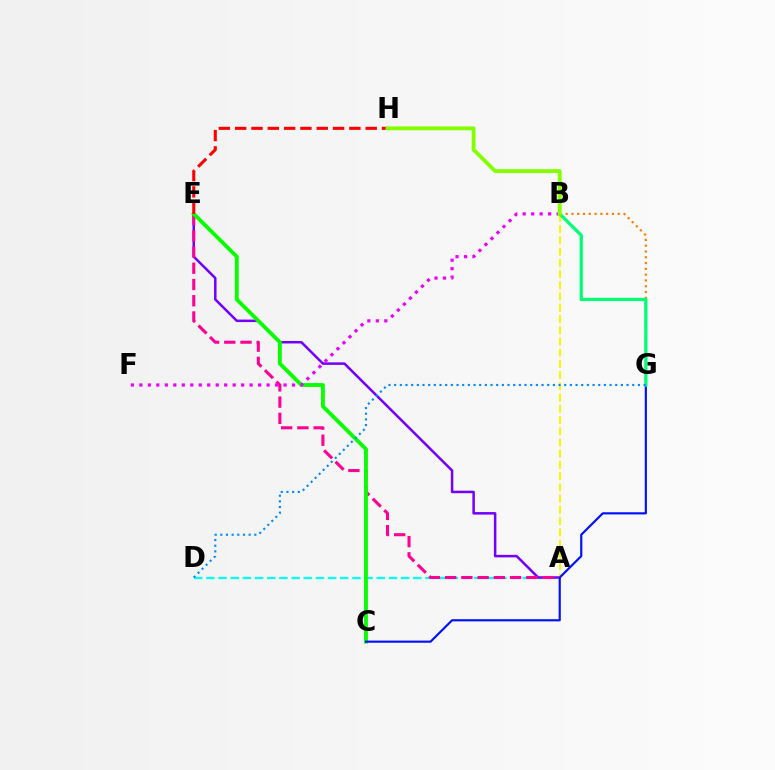{('A', 'D'): [{'color': '#00fff6', 'line_style': 'dashed', 'thickness': 1.65}], ('A', 'E'): [{'color': '#7200ff', 'line_style': 'solid', 'thickness': 1.81}, {'color': '#ff0094', 'line_style': 'dashed', 'thickness': 2.21}], ('C', 'E'): [{'color': '#08ff00', 'line_style': 'solid', 'thickness': 2.77}], ('B', 'G'): [{'color': '#ff7c00', 'line_style': 'dotted', 'thickness': 1.57}, {'color': '#00ff74', 'line_style': 'solid', 'thickness': 2.34}], ('A', 'B'): [{'color': '#fcf500', 'line_style': 'dashed', 'thickness': 1.53}], ('C', 'G'): [{'color': '#0010ff', 'line_style': 'solid', 'thickness': 1.55}], ('B', 'F'): [{'color': '#ee00ff', 'line_style': 'dotted', 'thickness': 2.3}], ('E', 'H'): [{'color': '#ff0000', 'line_style': 'dashed', 'thickness': 2.22}], ('D', 'G'): [{'color': '#008cff', 'line_style': 'dotted', 'thickness': 1.54}], ('B', 'H'): [{'color': '#84ff00', 'line_style': 'solid', 'thickness': 2.78}]}